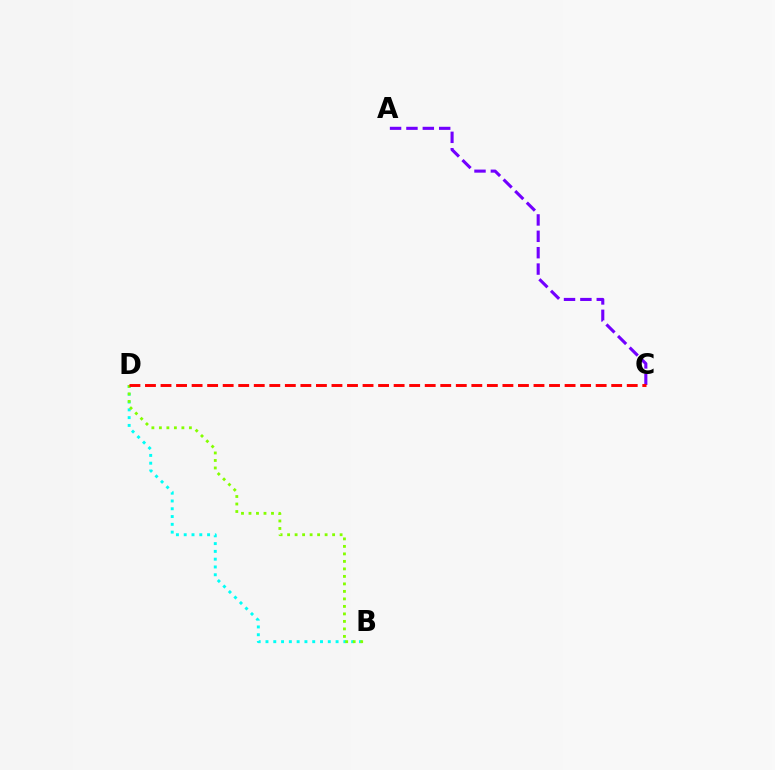{('B', 'D'): [{'color': '#00fff6', 'line_style': 'dotted', 'thickness': 2.12}, {'color': '#84ff00', 'line_style': 'dotted', 'thickness': 2.04}], ('A', 'C'): [{'color': '#7200ff', 'line_style': 'dashed', 'thickness': 2.22}], ('C', 'D'): [{'color': '#ff0000', 'line_style': 'dashed', 'thickness': 2.11}]}